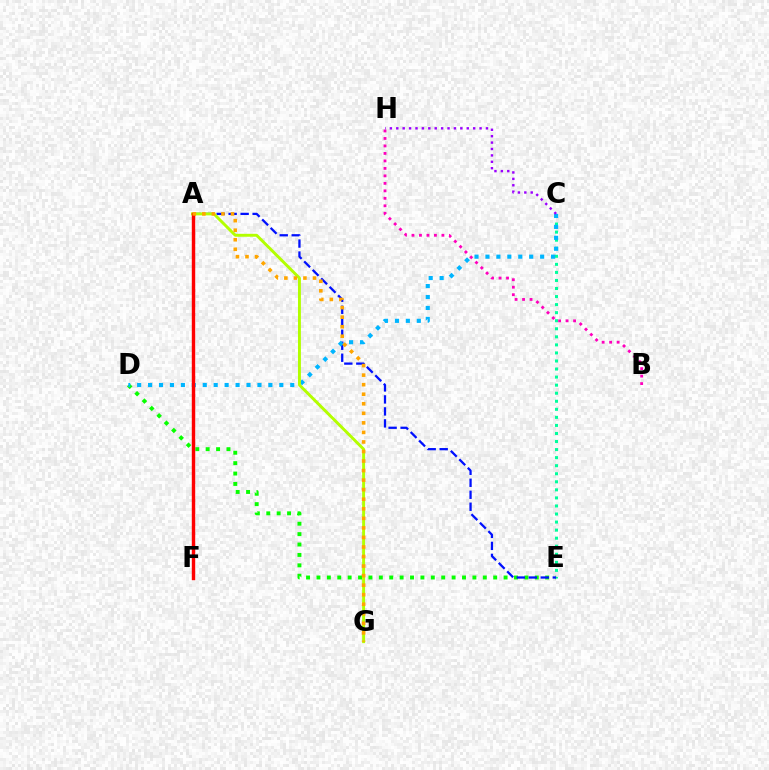{('C', 'E'): [{'color': '#00ff9d', 'line_style': 'dotted', 'thickness': 2.19}], ('D', 'E'): [{'color': '#08ff00', 'line_style': 'dotted', 'thickness': 2.82}], ('A', 'E'): [{'color': '#0010ff', 'line_style': 'dashed', 'thickness': 1.63}], ('C', 'D'): [{'color': '#00b5ff', 'line_style': 'dotted', 'thickness': 2.97}], ('B', 'H'): [{'color': '#ff00bd', 'line_style': 'dotted', 'thickness': 2.03}], ('A', 'G'): [{'color': '#b3ff00', 'line_style': 'solid', 'thickness': 2.11}, {'color': '#ffa500', 'line_style': 'dotted', 'thickness': 2.59}], ('A', 'F'): [{'color': '#ff0000', 'line_style': 'solid', 'thickness': 2.46}], ('C', 'H'): [{'color': '#9b00ff', 'line_style': 'dotted', 'thickness': 1.74}]}